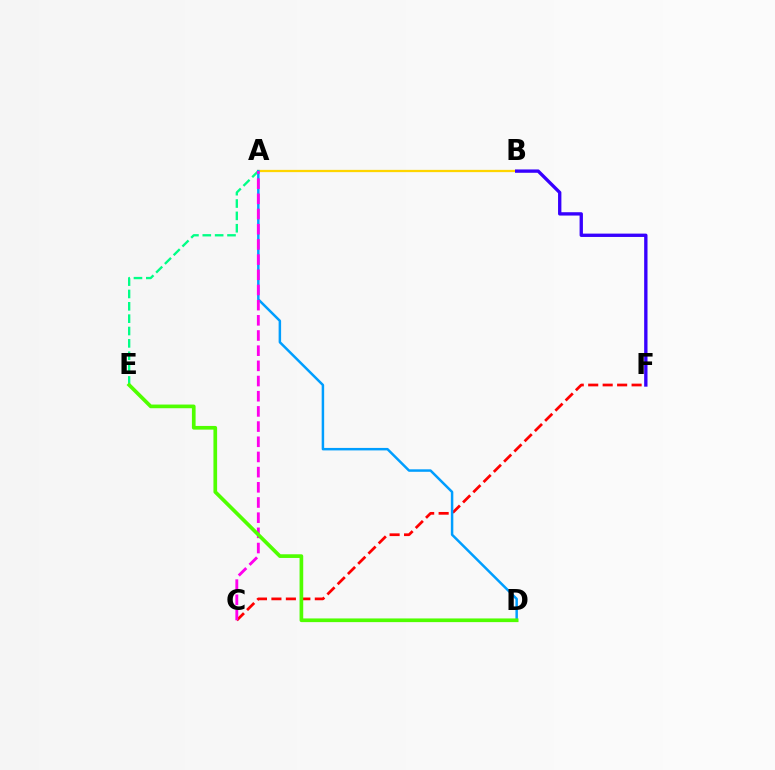{('A', 'B'): [{'color': '#ffd500', 'line_style': 'solid', 'thickness': 1.63}], ('C', 'F'): [{'color': '#ff0000', 'line_style': 'dashed', 'thickness': 1.96}], ('A', 'E'): [{'color': '#00ff86', 'line_style': 'dashed', 'thickness': 1.68}], ('A', 'D'): [{'color': '#009eff', 'line_style': 'solid', 'thickness': 1.79}], ('A', 'C'): [{'color': '#ff00ed', 'line_style': 'dashed', 'thickness': 2.06}], ('B', 'F'): [{'color': '#3700ff', 'line_style': 'solid', 'thickness': 2.4}], ('D', 'E'): [{'color': '#4fff00', 'line_style': 'solid', 'thickness': 2.65}]}